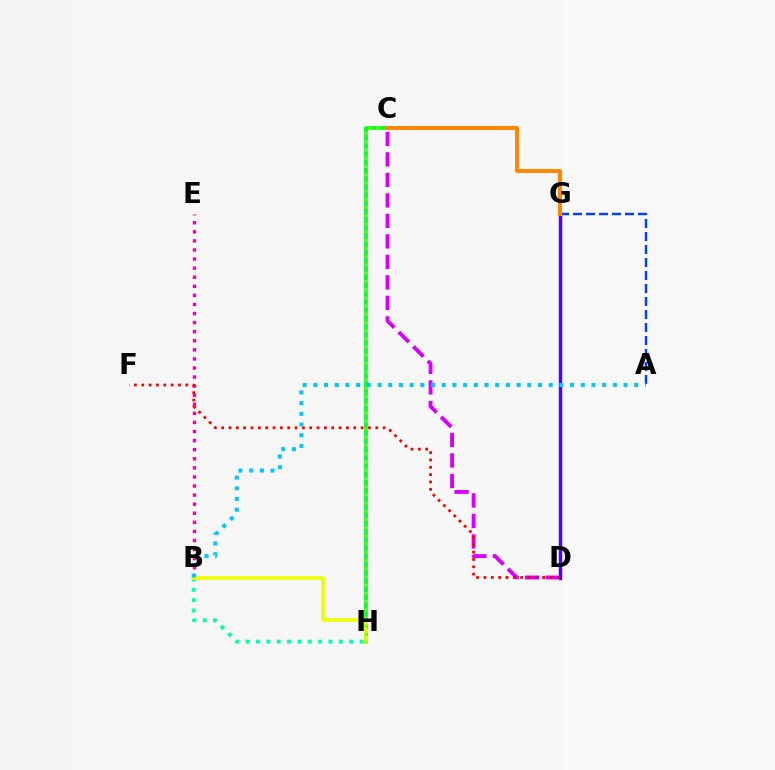{('B', 'H'): [{'color': '#00ffaf', 'line_style': 'dotted', 'thickness': 2.81}, {'color': '#eeff00', 'line_style': 'solid', 'thickness': 2.6}], ('C', 'H'): [{'color': '#00ff27', 'line_style': 'solid', 'thickness': 2.65}, {'color': '#66ff00', 'line_style': 'dotted', 'thickness': 2.23}], ('A', 'G'): [{'color': '#003fff', 'line_style': 'dashed', 'thickness': 1.77}], ('B', 'E'): [{'color': '#ff00a0', 'line_style': 'dotted', 'thickness': 2.47}], ('D', 'G'): [{'color': '#4f00ff', 'line_style': 'solid', 'thickness': 2.48}], ('C', 'D'): [{'color': '#d600ff', 'line_style': 'dashed', 'thickness': 2.78}], ('D', 'F'): [{'color': '#ff0000', 'line_style': 'dotted', 'thickness': 1.99}], ('C', 'G'): [{'color': '#ff8800', 'line_style': 'solid', 'thickness': 2.88}], ('A', 'B'): [{'color': '#00c7ff', 'line_style': 'dotted', 'thickness': 2.91}]}